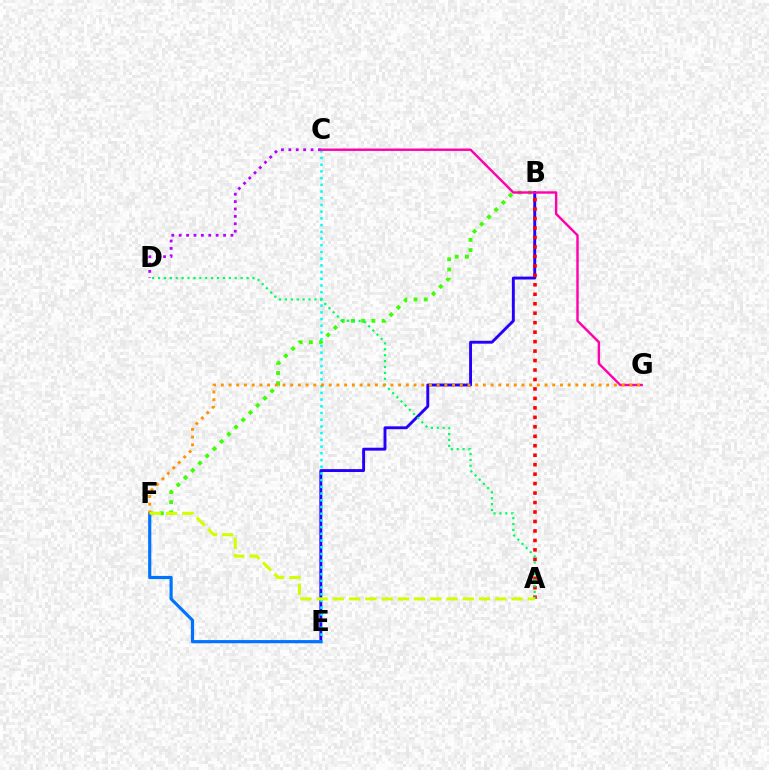{('B', 'E'): [{'color': '#2500ff', 'line_style': 'solid', 'thickness': 2.09}], ('C', 'E'): [{'color': '#00fff6', 'line_style': 'dotted', 'thickness': 1.82}], ('A', 'B'): [{'color': '#ff0000', 'line_style': 'dotted', 'thickness': 2.57}], ('C', 'D'): [{'color': '#b900ff', 'line_style': 'dotted', 'thickness': 2.01}], ('B', 'F'): [{'color': '#3dff00', 'line_style': 'dotted', 'thickness': 2.77}], ('E', 'F'): [{'color': '#0074ff', 'line_style': 'solid', 'thickness': 2.28}], ('A', 'D'): [{'color': '#00ff5c', 'line_style': 'dotted', 'thickness': 1.6}], ('C', 'G'): [{'color': '#ff00ac', 'line_style': 'solid', 'thickness': 1.74}], ('F', 'G'): [{'color': '#ff9400', 'line_style': 'dotted', 'thickness': 2.09}], ('A', 'F'): [{'color': '#d1ff00', 'line_style': 'dashed', 'thickness': 2.21}]}